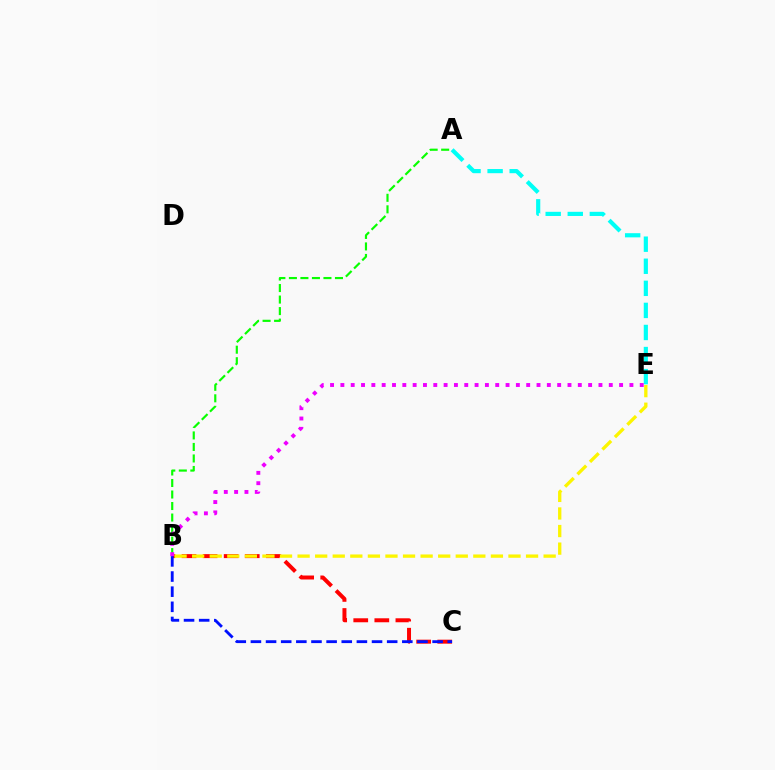{('B', 'C'): [{'color': '#ff0000', 'line_style': 'dashed', 'thickness': 2.86}, {'color': '#0010ff', 'line_style': 'dashed', 'thickness': 2.06}], ('A', 'E'): [{'color': '#00fff6', 'line_style': 'dashed', 'thickness': 3.0}], ('A', 'B'): [{'color': '#08ff00', 'line_style': 'dashed', 'thickness': 1.56}], ('B', 'E'): [{'color': '#ee00ff', 'line_style': 'dotted', 'thickness': 2.8}, {'color': '#fcf500', 'line_style': 'dashed', 'thickness': 2.39}]}